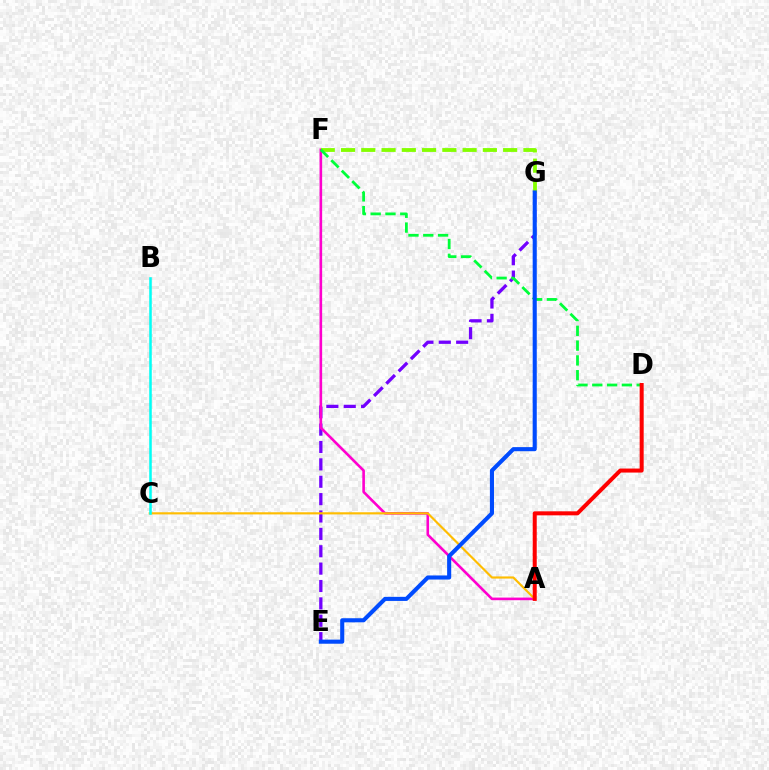{('E', 'G'): [{'color': '#7200ff', 'line_style': 'dashed', 'thickness': 2.36}, {'color': '#004bff', 'line_style': 'solid', 'thickness': 2.94}], ('A', 'F'): [{'color': '#ff00cf', 'line_style': 'solid', 'thickness': 1.89}], ('A', 'C'): [{'color': '#ffbd00', 'line_style': 'solid', 'thickness': 1.55}], ('F', 'G'): [{'color': '#84ff00', 'line_style': 'dashed', 'thickness': 2.75}], ('D', 'F'): [{'color': '#00ff39', 'line_style': 'dashed', 'thickness': 2.01}], ('B', 'C'): [{'color': '#00fff6', 'line_style': 'solid', 'thickness': 1.83}], ('A', 'D'): [{'color': '#ff0000', 'line_style': 'solid', 'thickness': 2.89}]}